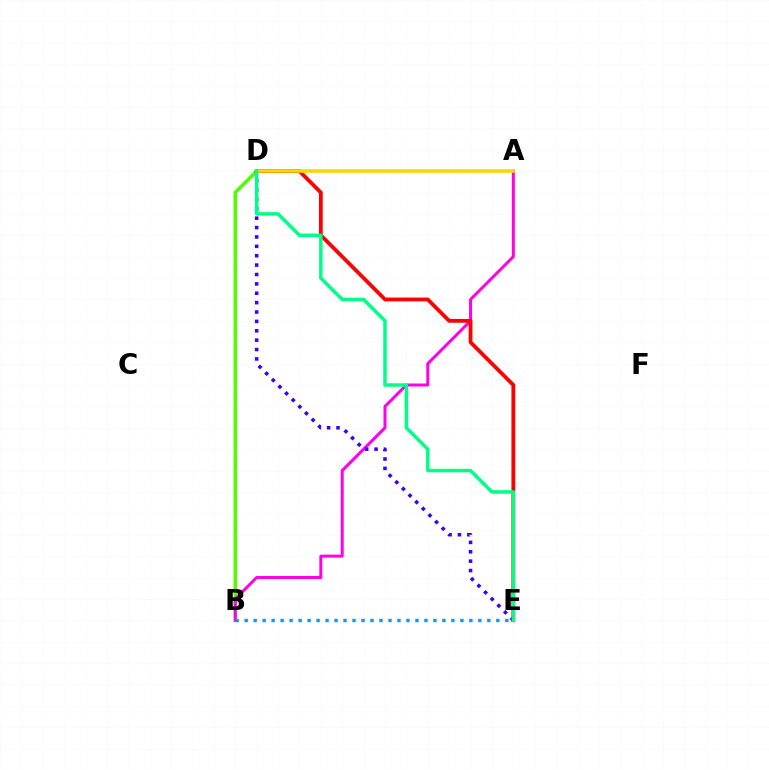{('B', 'D'): [{'color': '#4fff00', 'line_style': 'solid', 'thickness': 2.55}], ('A', 'B'): [{'color': '#ff00ed', 'line_style': 'solid', 'thickness': 2.15}], ('D', 'E'): [{'color': '#ff0000', 'line_style': 'solid', 'thickness': 2.72}, {'color': '#3700ff', 'line_style': 'dotted', 'thickness': 2.55}, {'color': '#00ff86', 'line_style': 'solid', 'thickness': 2.5}], ('A', 'D'): [{'color': '#ffd500', 'line_style': 'solid', 'thickness': 2.54}], ('B', 'E'): [{'color': '#009eff', 'line_style': 'dotted', 'thickness': 2.44}]}